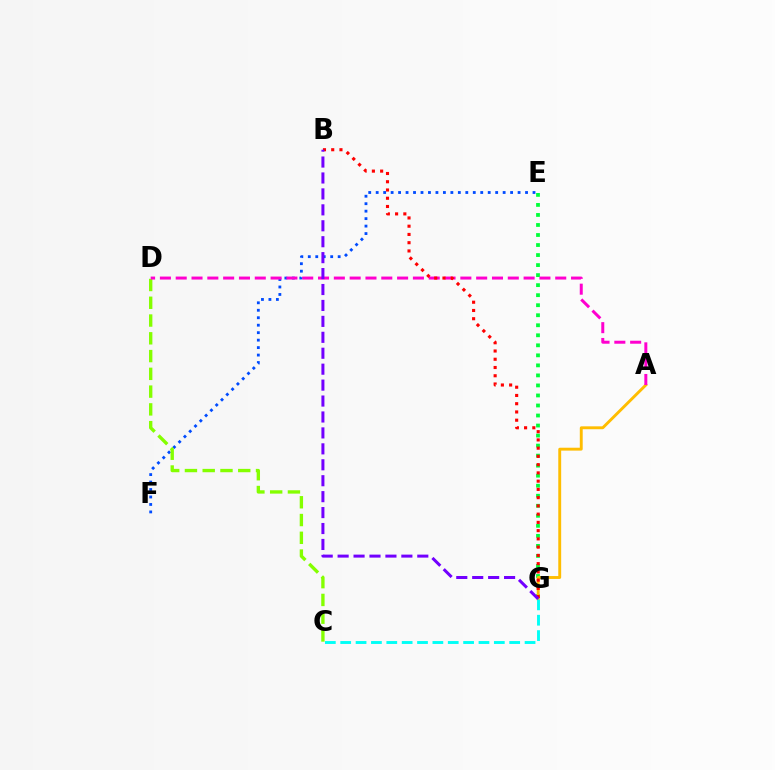{('E', 'F'): [{'color': '#004bff', 'line_style': 'dotted', 'thickness': 2.03}], ('E', 'G'): [{'color': '#00ff39', 'line_style': 'dotted', 'thickness': 2.72}], ('A', 'G'): [{'color': '#ffbd00', 'line_style': 'solid', 'thickness': 2.08}], ('C', 'D'): [{'color': '#84ff00', 'line_style': 'dashed', 'thickness': 2.41}], ('A', 'D'): [{'color': '#ff00cf', 'line_style': 'dashed', 'thickness': 2.15}], ('B', 'G'): [{'color': '#ff0000', 'line_style': 'dotted', 'thickness': 2.24}, {'color': '#7200ff', 'line_style': 'dashed', 'thickness': 2.16}], ('C', 'G'): [{'color': '#00fff6', 'line_style': 'dashed', 'thickness': 2.09}]}